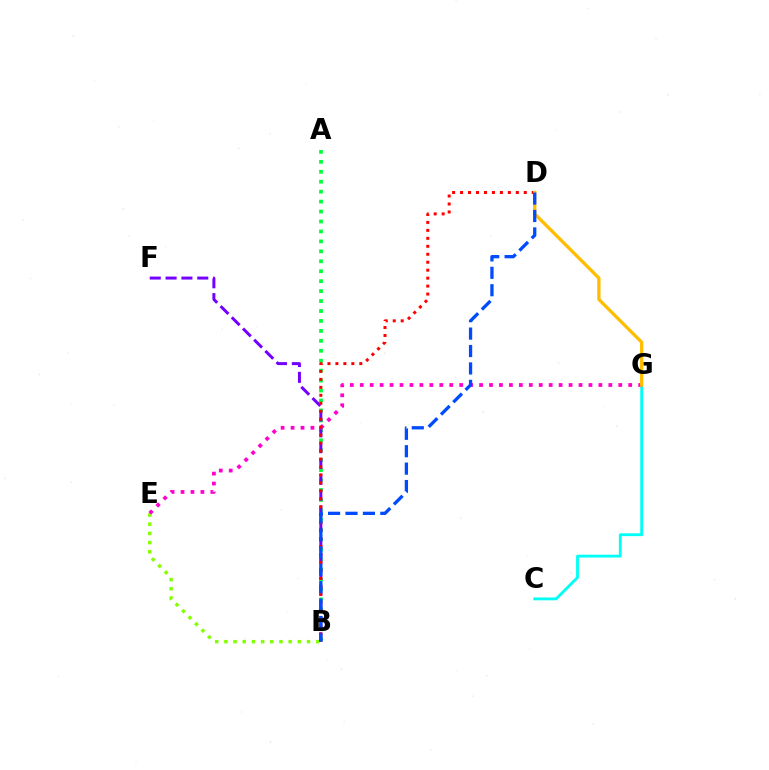{('A', 'B'): [{'color': '#00ff39', 'line_style': 'dotted', 'thickness': 2.7}], ('B', 'E'): [{'color': '#84ff00', 'line_style': 'dotted', 'thickness': 2.49}], ('C', 'G'): [{'color': '#00fff6', 'line_style': 'solid', 'thickness': 2.04}], ('B', 'F'): [{'color': '#7200ff', 'line_style': 'dashed', 'thickness': 2.15}], ('E', 'G'): [{'color': '#ff00cf', 'line_style': 'dotted', 'thickness': 2.7}], ('B', 'D'): [{'color': '#ff0000', 'line_style': 'dotted', 'thickness': 2.16}, {'color': '#004bff', 'line_style': 'dashed', 'thickness': 2.37}], ('D', 'G'): [{'color': '#ffbd00', 'line_style': 'solid', 'thickness': 2.37}]}